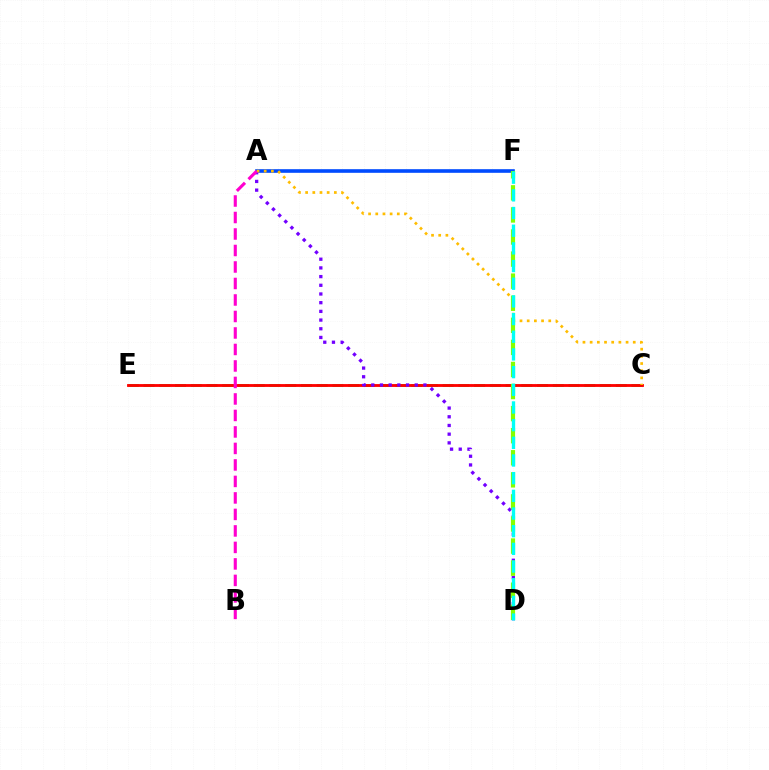{('C', 'E'): [{'color': '#00ff39', 'line_style': 'dashed', 'thickness': 2.14}, {'color': '#ff0000', 'line_style': 'solid', 'thickness': 2.04}], ('A', 'F'): [{'color': '#004bff', 'line_style': 'solid', 'thickness': 2.61}], ('A', 'D'): [{'color': '#7200ff', 'line_style': 'dotted', 'thickness': 2.36}], ('A', 'C'): [{'color': '#ffbd00', 'line_style': 'dotted', 'thickness': 1.95}], ('A', 'B'): [{'color': '#ff00cf', 'line_style': 'dashed', 'thickness': 2.24}], ('D', 'F'): [{'color': '#84ff00', 'line_style': 'dashed', 'thickness': 3.0}, {'color': '#00fff6', 'line_style': 'dashed', 'thickness': 2.4}]}